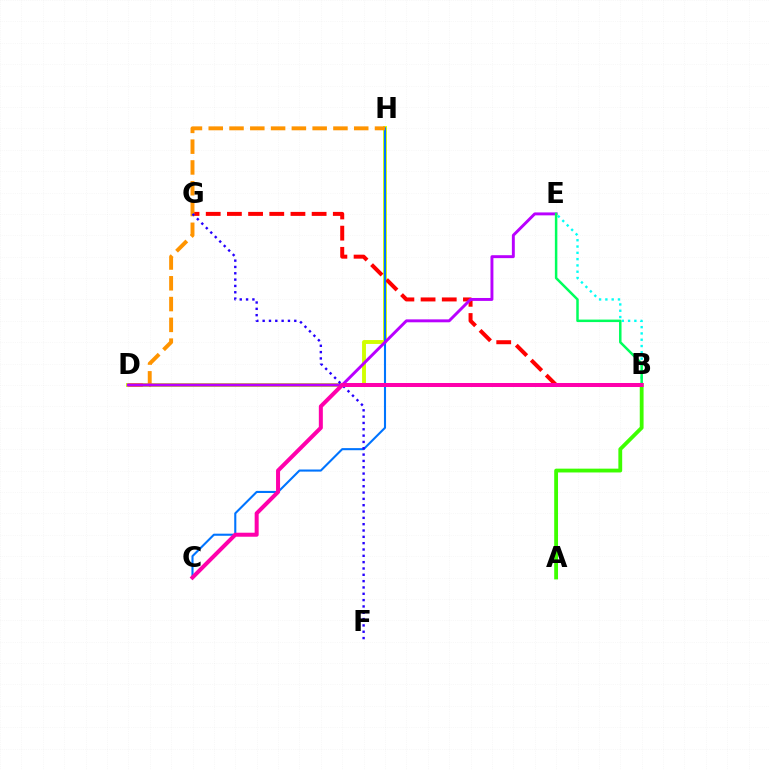{('D', 'H'): [{'color': '#d1ff00', 'line_style': 'solid', 'thickness': 2.8}, {'color': '#ff9400', 'line_style': 'dashed', 'thickness': 2.82}], ('B', 'G'): [{'color': '#ff0000', 'line_style': 'dashed', 'thickness': 2.88}], ('B', 'E'): [{'color': '#00fff6', 'line_style': 'dotted', 'thickness': 1.71}, {'color': '#00ff5c', 'line_style': 'solid', 'thickness': 1.79}], ('C', 'H'): [{'color': '#0074ff', 'line_style': 'solid', 'thickness': 1.51}], ('D', 'E'): [{'color': '#b900ff', 'line_style': 'solid', 'thickness': 2.11}], ('F', 'G'): [{'color': '#2500ff', 'line_style': 'dotted', 'thickness': 1.72}], ('A', 'B'): [{'color': '#3dff00', 'line_style': 'solid', 'thickness': 2.75}], ('B', 'C'): [{'color': '#ff00ac', 'line_style': 'solid', 'thickness': 2.89}]}